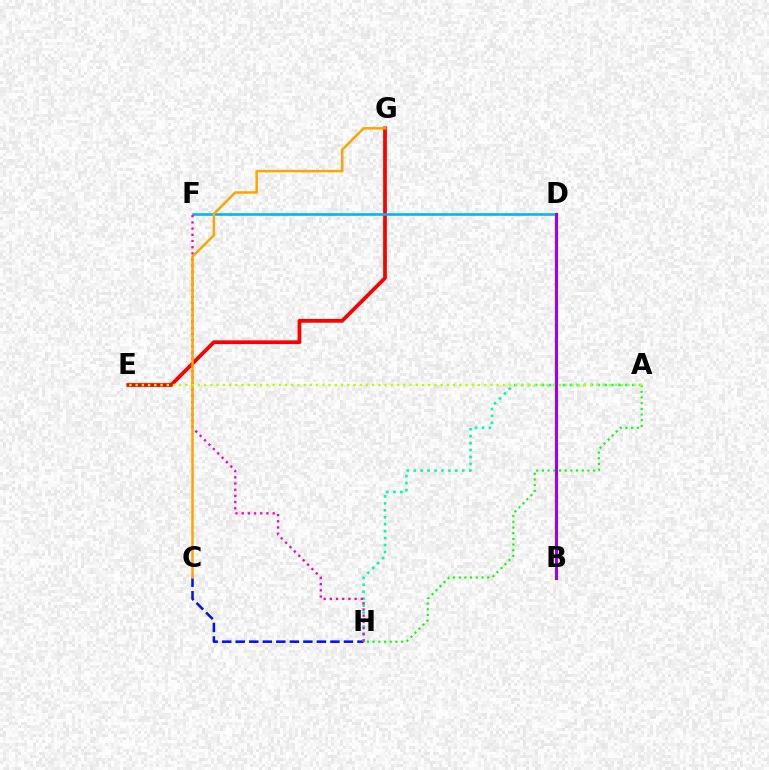{('C', 'H'): [{'color': '#0010ff', 'line_style': 'dashed', 'thickness': 1.84}], ('A', 'H'): [{'color': '#00ff9d', 'line_style': 'dotted', 'thickness': 1.89}, {'color': '#08ff00', 'line_style': 'dotted', 'thickness': 1.55}], ('E', 'G'): [{'color': '#ff0000', 'line_style': 'solid', 'thickness': 2.7}], ('D', 'F'): [{'color': '#00b5ff', 'line_style': 'solid', 'thickness': 1.9}], ('F', 'H'): [{'color': '#ff00bd', 'line_style': 'dotted', 'thickness': 1.68}], ('B', 'D'): [{'color': '#9b00ff', 'line_style': 'solid', 'thickness': 2.22}], ('C', 'G'): [{'color': '#ffa500', 'line_style': 'solid', 'thickness': 1.8}], ('A', 'E'): [{'color': '#b3ff00', 'line_style': 'dotted', 'thickness': 1.69}]}